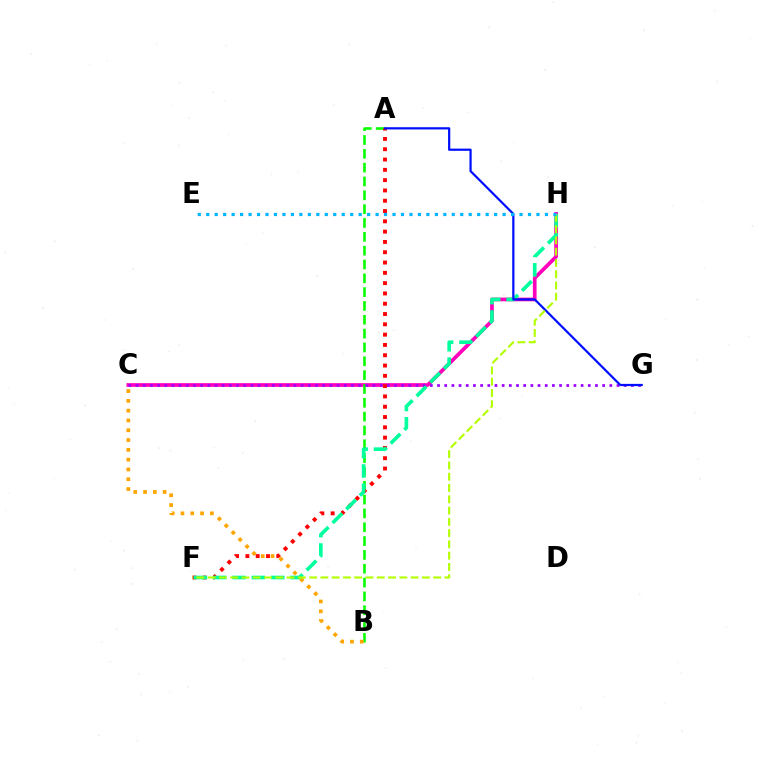{('C', 'H'): [{'color': '#ff00bd', 'line_style': 'solid', 'thickness': 2.66}], ('A', 'B'): [{'color': '#08ff00', 'line_style': 'dashed', 'thickness': 1.88}], ('B', 'C'): [{'color': '#ffa500', 'line_style': 'dotted', 'thickness': 2.66}], ('A', 'F'): [{'color': '#ff0000', 'line_style': 'dotted', 'thickness': 2.8}], ('C', 'G'): [{'color': '#9b00ff', 'line_style': 'dotted', 'thickness': 1.95}], ('F', 'H'): [{'color': '#00ff9d', 'line_style': 'dashed', 'thickness': 2.63}, {'color': '#b3ff00', 'line_style': 'dashed', 'thickness': 1.53}], ('A', 'G'): [{'color': '#0010ff', 'line_style': 'solid', 'thickness': 1.61}], ('E', 'H'): [{'color': '#00b5ff', 'line_style': 'dotted', 'thickness': 2.3}]}